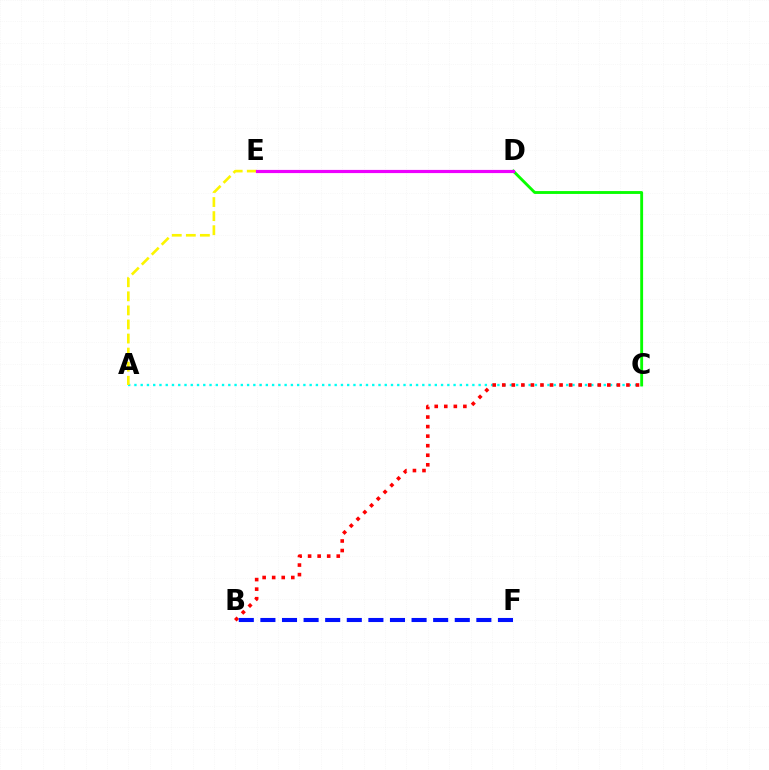{('A', 'C'): [{'color': '#00fff6', 'line_style': 'dotted', 'thickness': 1.7}], ('B', 'C'): [{'color': '#ff0000', 'line_style': 'dotted', 'thickness': 2.59}], ('A', 'E'): [{'color': '#fcf500', 'line_style': 'dashed', 'thickness': 1.91}], ('C', 'D'): [{'color': '#08ff00', 'line_style': 'solid', 'thickness': 2.06}], ('D', 'E'): [{'color': '#ee00ff', 'line_style': 'solid', 'thickness': 2.29}], ('B', 'F'): [{'color': '#0010ff', 'line_style': 'dashed', 'thickness': 2.93}]}